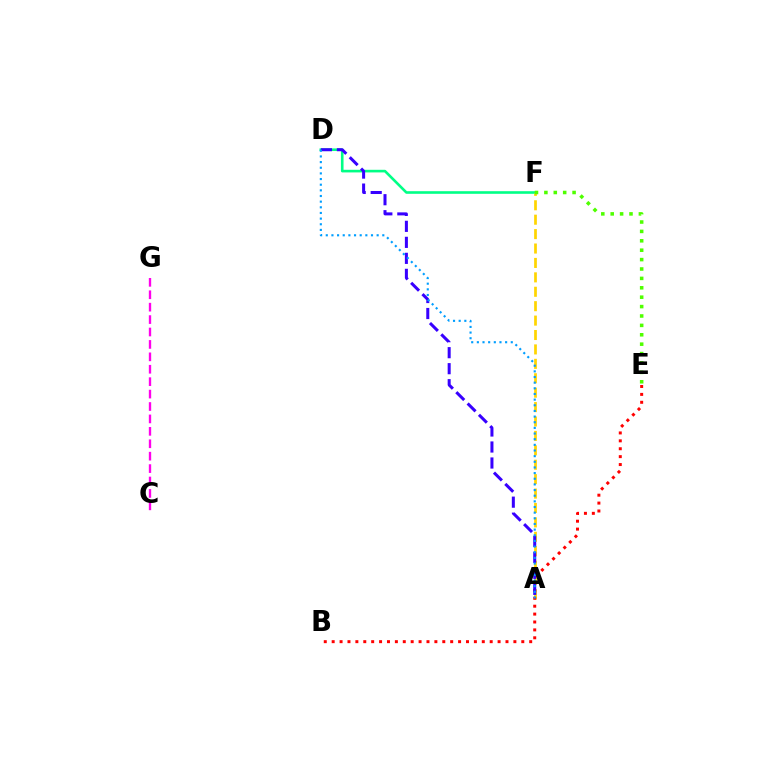{('D', 'F'): [{'color': '#00ff86', 'line_style': 'solid', 'thickness': 1.89}], ('A', 'F'): [{'color': '#ffd500', 'line_style': 'dashed', 'thickness': 1.96}], ('B', 'E'): [{'color': '#ff0000', 'line_style': 'dotted', 'thickness': 2.15}], ('A', 'D'): [{'color': '#3700ff', 'line_style': 'dashed', 'thickness': 2.17}, {'color': '#009eff', 'line_style': 'dotted', 'thickness': 1.54}], ('E', 'F'): [{'color': '#4fff00', 'line_style': 'dotted', 'thickness': 2.55}], ('C', 'G'): [{'color': '#ff00ed', 'line_style': 'dashed', 'thickness': 1.69}]}